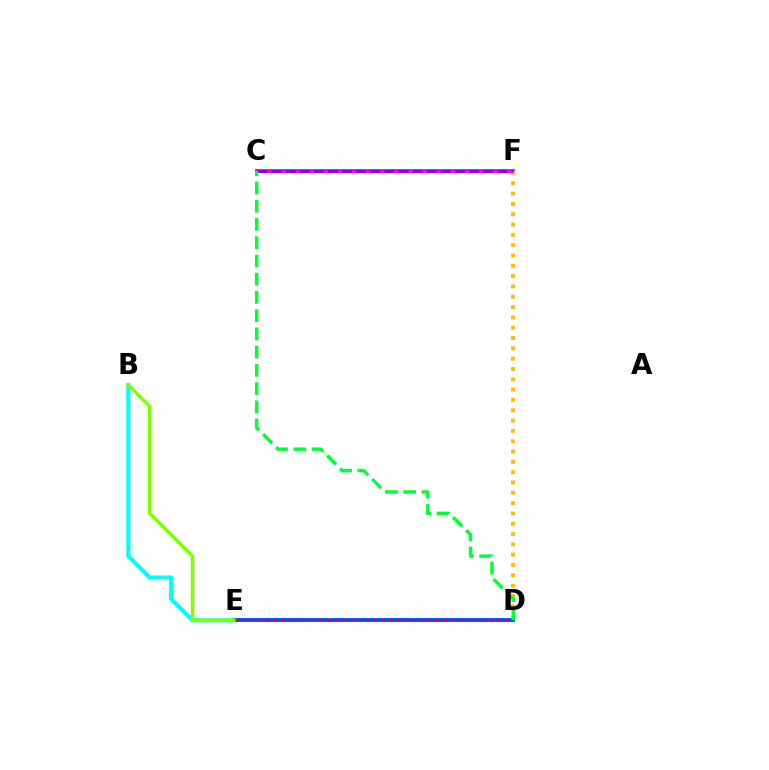{('B', 'E'): [{'color': '#00fff6', 'line_style': 'solid', 'thickness': 2.97}, {'color': '#84ff00', 'line_style': 'solid', 'thickness': 2.52}], ('D', 'E'): [{'color': '#004bff', 'line_style': 'solid', 'thickness': 2.77}, {'color': '#ff0000', 'line_style': 'dotted', 'thickness': 2.1}], ('C', 'F'): [{'color': '#ff00cf', 'line_style': 'solid', 'thickness': 2.79}, {'color': '#7200ff', 'line_style': 'dashed', 'thickness': 1.92}], ('D', 'F'): [{'color': '#ffbd00', 'line_style': 'dotted', 'thickness': 2.8}], ('C', 'D'): [{'color': '#00ff39', 'line_style': 'dashed', 'thickness': 2.48}]}